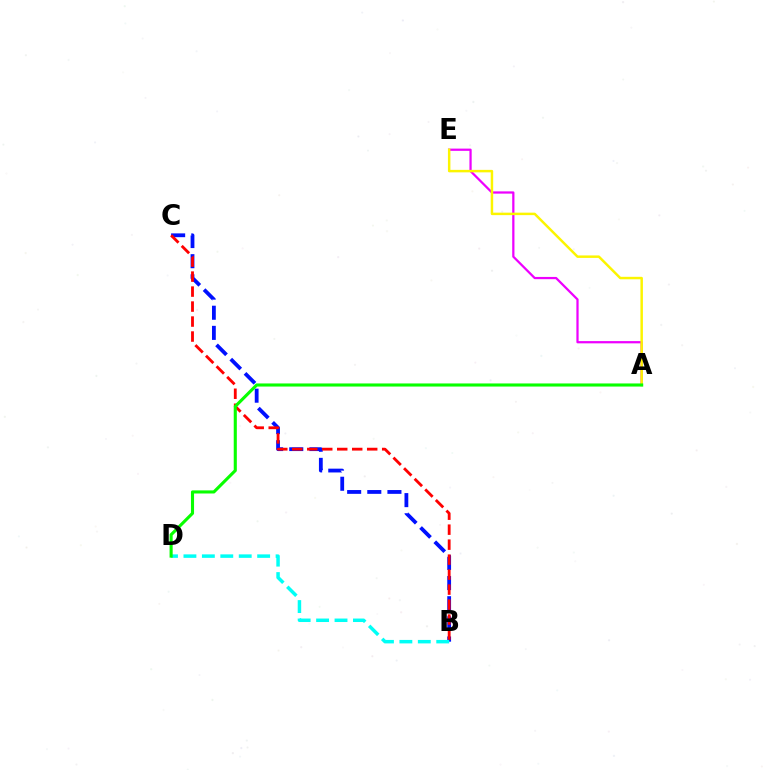{('B', 'C'): [{'color': '#0010ff', 'line_style': 'dashed', 'thickness': 2.74}, {'color': '#ff0000', 'line_style': 'dashed', 'thickness': 2.04}], ('B', 'D'): [{'color': '#00fff6', 'line_style': 'dashed', 'thickness': 2.5}], ('A', 'E'): [{'color': '#ee00ff', 'line_style': 'solid', 'thickness': 1.61}, {'color': '#fcf500', 'line_style': 'solid', 'thickness': 1.78}], ('A', 'D'): [{'color': '#08ff00', 'line_style': 'solid', 'thickness': 2.23}]}